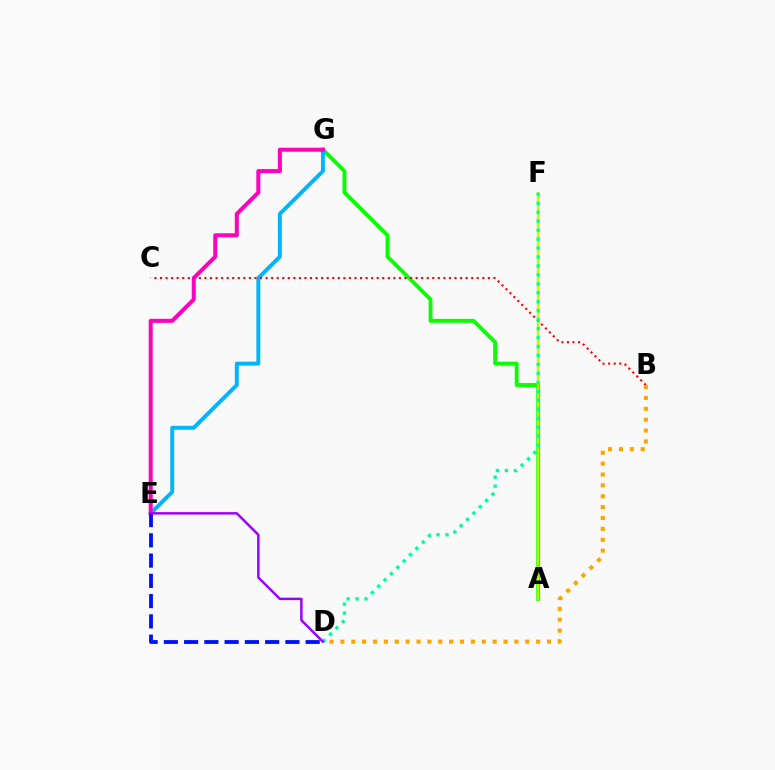{('A', 'G'): [{'color': '#08ff00', 'line_style': 'solid', 'thickness': 2.78}], ('E', 'G'): [{'color': '#00b5ff', 'line_style': 'solid', 'thickness': 2.82}, {'color': '#ff00bd', 'line_style': 'solid', 'thickness': 2.89}], ('A', 'F'): [{'color': '#b3ff00', 'line_style': 'solid', 'thickness': 1.67}], ('B', 'C'): [{'color': '#ff0000', 'line_style': 'dotted', 'thickness': 1.51}], ('D', 'F'): [{'color': '#00ff9d', 'line_style': 'dotted', 'thickness': 2.43}], ('D', 'E'): [{'color': '#0010ff', 'line_style': 'dashed', 'thickness': 2.75}, {'color': '#9b00ff', 'line_style': 'solid', 'thickness': 1.78}], ('B', 'D'): [{'color': '#ffa500', 'line_style': 'dotted', 'thickness': 2.96}]}